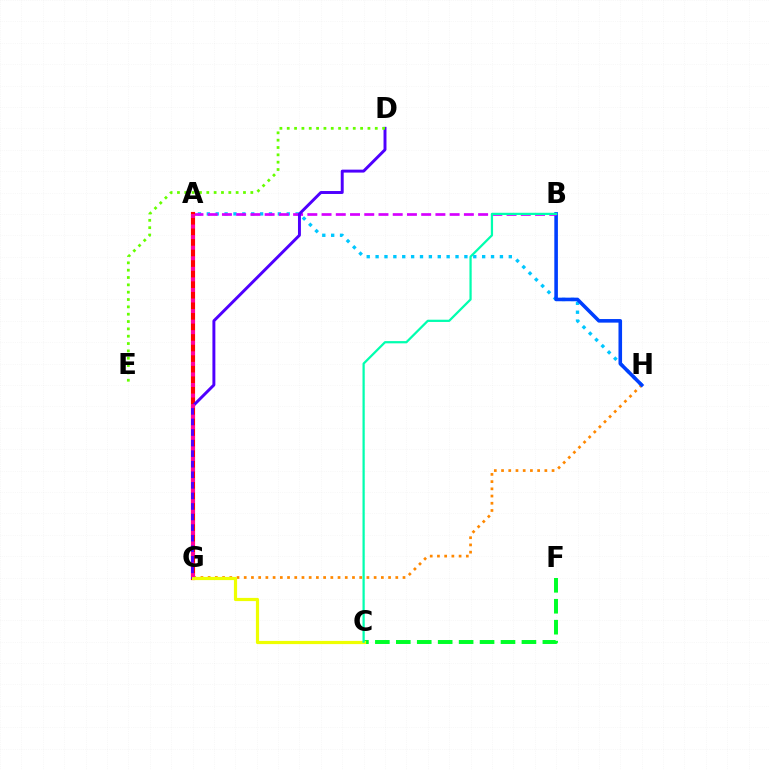{('G', 'H'): [{'color': '#ff8800', 'line_style': 'dotted', 'thickness': 1.96}], ('A', 'H'): [{'color': '#00c7ff', 'line_style': 'dotted', 'thickness': 2.41}], ('C', 'F'): [{'color': '#00ff27', 'line_style': 'dashed', 'thickness': 2.84}], ('B', 'H'): [{'color': '#003fff', 'line_style': 'solid', 'thickness': 2.58}], ('A', 'B'): [{'color': '#d600ff', 'line_style': 'dashed', 'thickness': 1.93}], ('A', 'G'): [{'color': '#ff0000', 'line_style': 'solid', 'thickness': 2.98}, {'color': '#ff00a0', 'line_style': 'dotted', 'thickness': 2.87}], ('D', 'G'): [{'color': '#4f00ff', 'line_style': 'solid', 'thickness': 2.12}], ('C', 'G'): [{'color': '#eeff00', 'line_style': 'solid', 'thickness': 2.3}], ('B', 'C'): [{'color': '#00ffaf', 'line_style': 'solid', 'thickness': 1.61}], ('D', 'E'): [{'color': '#66ff00', 'line_style': 'dotted', 'thickness': 1.99}]}